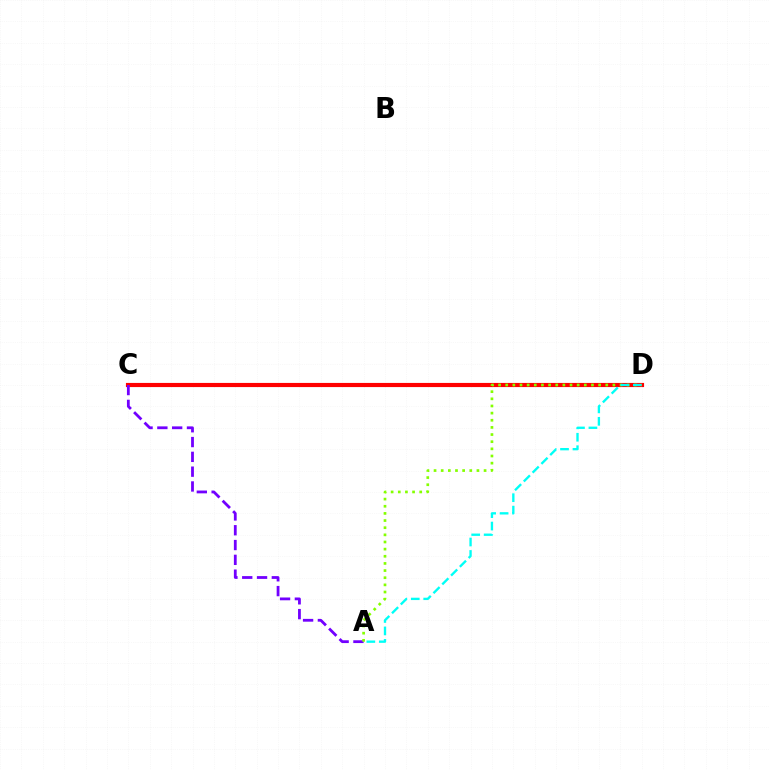{('C', 'D'): [{'color': '#ff0000', 'line_style': 'solid', 'thickness': 2.99}], ('A', 'C'): [{'color': '#7200ff', 'line_style': 'dashed', 'thickness': 2.01}], ('A', 'D'): [{'color': '#84ff00', 'line_style': 'dotted', 'thickness': 1.94}, {'color': '#00fff6', 'line_style': 'dashed', 'thickness': 1.69}]}